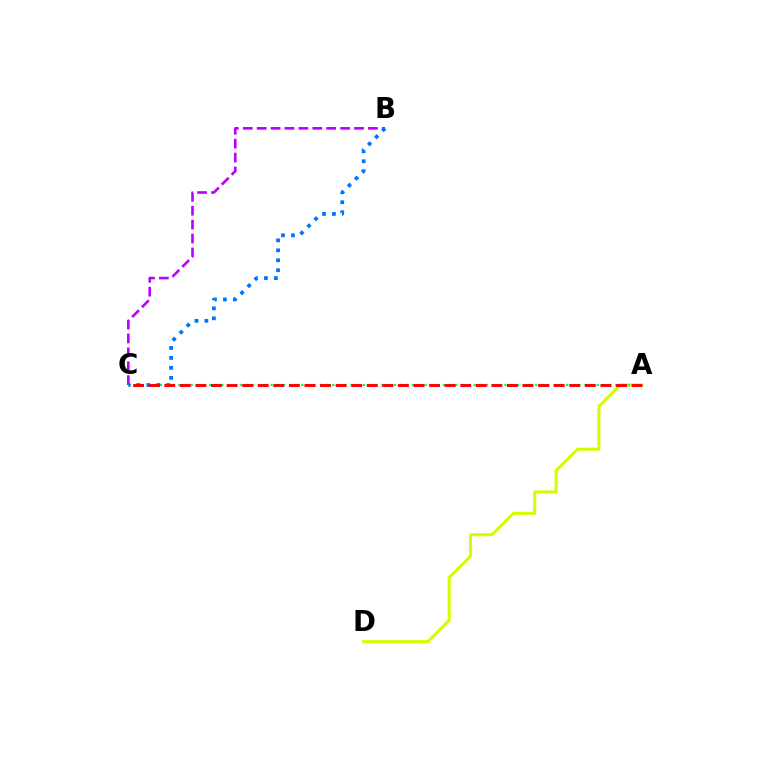{('A', 'D'): [{'color': '#d1ff00', 'line_style': 'solid', 'thickness': 2.21}], ('A', 'C'): [{'color': '#00ff5c', 'line_style': 'dotted', 'thickness': 1.67}, {'color': '#ff0000', 'line_style': 'dashed', 'thickness': 2.12}], ('B', 'C'): [{'color': '#b900ff', 'line_style': 'dashed', 'thickness': 1.89}, {'color': '#0074ff', 'line_style': 'dotted', 'thickness': 2.71}]}